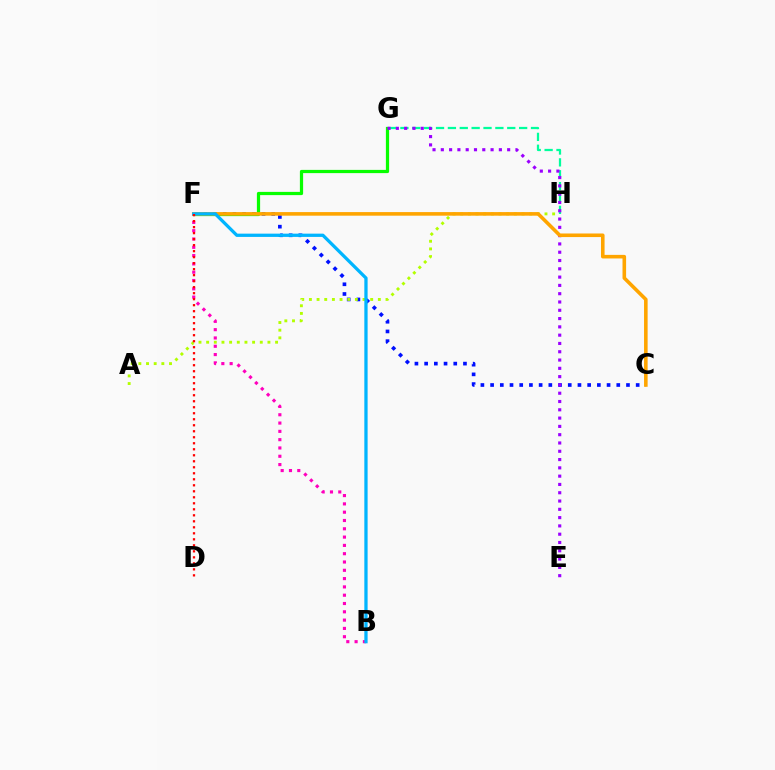{('C', 'F'): [{'color': '#0010ff', 'line_style': 'dotted', 'thickness': 2.64}, {'color': '#ffa500', 'line_style': 'solid', 'thickness': 2.58}], ('G', 'H'): [{'color': '#00ff9d', 'line_style': 'dashed', 'thickness': 1.61}], ('F', 'G'): [{'color': '#08ff00', 'line_style': 'solid', 'thickness': 2.32}], ('A', 'H'): [{'color': '#b3ff00', 'line_style': 'dotted', 'thickness': 2.08}], ('B', 'F'): [{'color': '#ff00bd', 'line_style': 'dotted', 'thickness': 2.26}, {'color': '#00b5ff', 'line_style': 'solid', 'thickness': 2.36}], ('E', 'G'): [{'color': '#9b00ff', 'line_style': 'dotted', 'thickness': 2.25}], ('D', 'F'): [{'color': '#ff0000', 'line_style': 'dotted', 'thickness': 1.63}]}